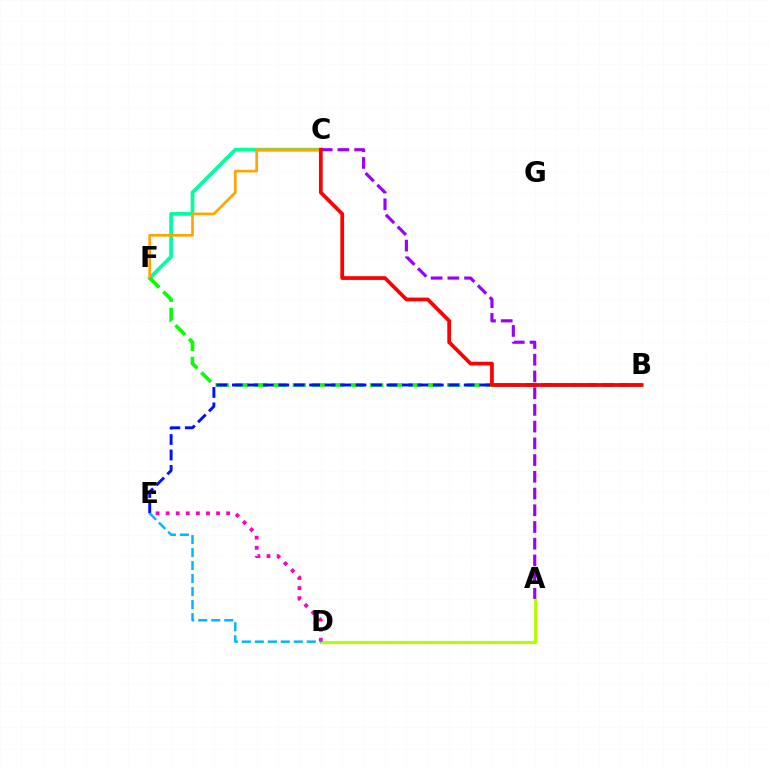{('C', 'F'): [{'color': '#00ff9d', 'line_style': 'solid', 'thickness': 2.68}, {'color': '#ffa500', 'line_style': 'solid', 'thickness': 1.94}], ('A', 'D'): [{'color': '#b3ff00', 'line_style': 'solid', 'thickness': 2.27}], ('B', 'F'): [{'color': '#08ff00', 'line_style': 'dashed', 'thickness': 2.62}], ('B', 'E'): [{'color': '#0010ff', 'line_style': 'dashed', 'thickness': 2.1}], ('A', 'C'): [{'color': '#9b00ff', 'line_style': 'dashed', 'thickness': 2.27}], ('D', 'E'): [{'color': '#ff00bd', 'line_style': 'dotted', 'thickness': 2.74}, {'color': '#00b5ff', 'line_style': 'dashed', 'thickness': 1.77}], ('B', 'C'): [{'color': '#ff0000', 'line_style': 'solid', 'thickness': 2.69}]}